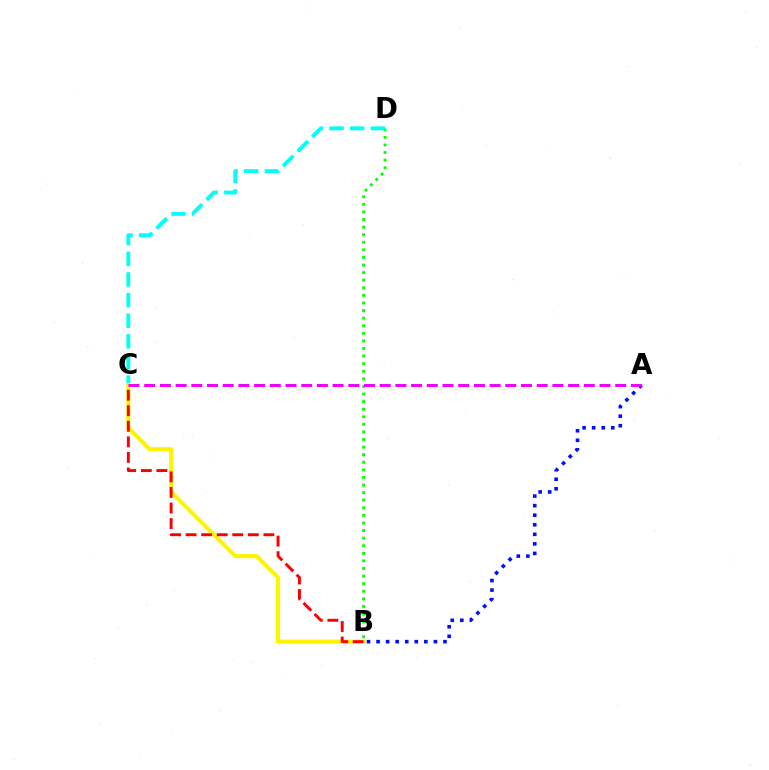{('B', 'D'): [{'color': '#08ff00', 'line_style': 'dotted', 'thickness': 2.06}], ('C', 'D'): [{'color': '#00fff6', 'line_style': 'dashed', 'thickness': 2.8}], ('B', 'C'): [{'color': '#fcf500', 'line_style': 'solid', 'thickness': 2.94}, {'color': '#ff0000', 'line_style': 'dashed', 'thickness': 2.11}], ('A', 'B'): [{'color': '#0010ff', 'line_style': 'dotted', 'thickness': 2.6}], ('A', 'C'): [{'color': '#ee00ff', 'line_style': 'dashed', 'thickness': 2.13}]}